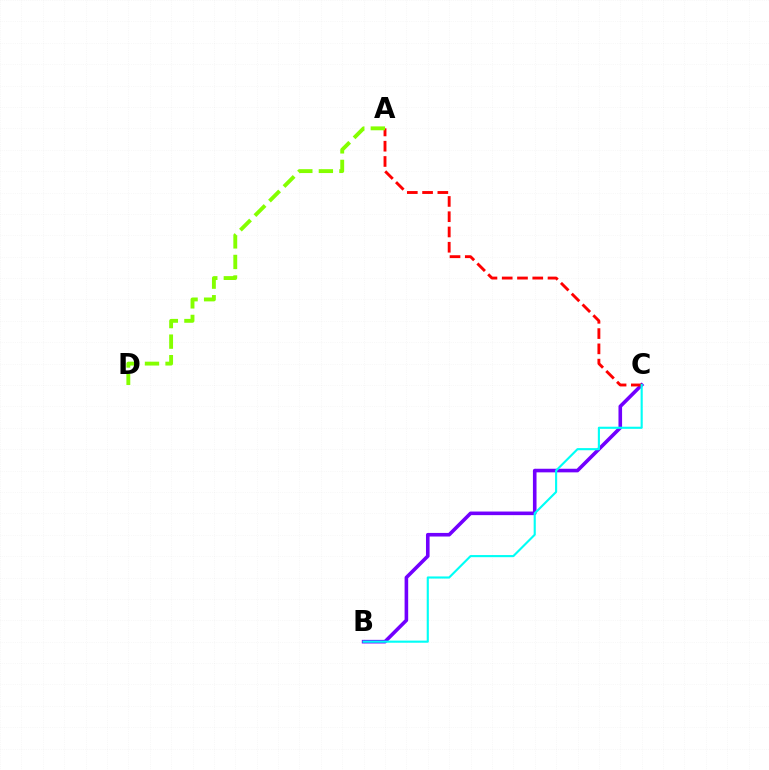{('B', 'C'): [{'color': '#7200ff', 'line_style': 'solid', 'thickness': 2.59}, {'color': '#00fff6', 'line_style': 'solid', 'thickness': 1.53}], ('A', 'C'): [{'color': '#ff0000', 'line_style': 'dashed', 'thickness': 2.07}], ('A', 'D'): [{'color': '#84ff00', 'line_style': 'dashed', 'thickness': 2.79}]}